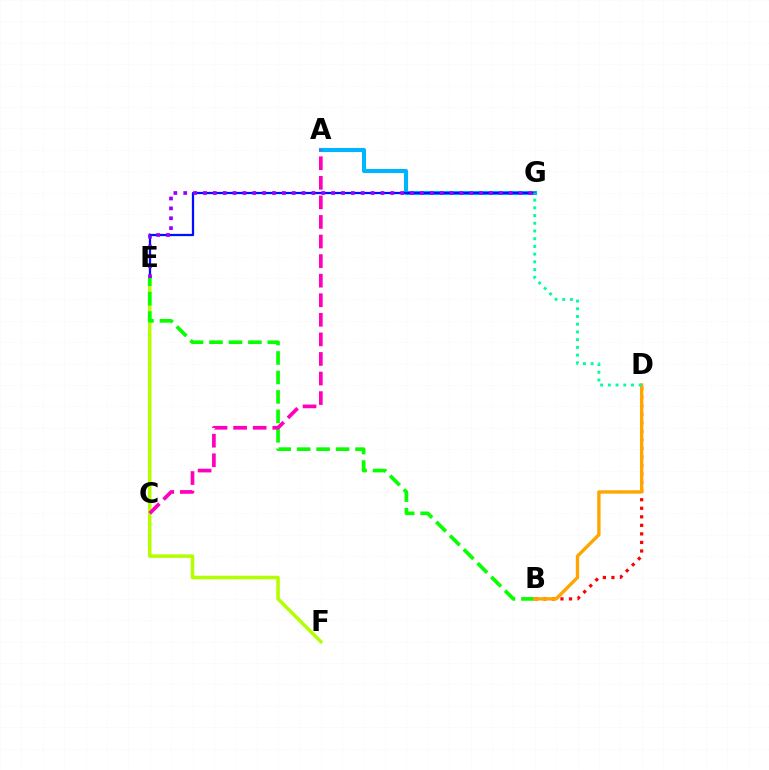{('A', 'G'): [{'color': '#00b5ff', 'line_style': 'solid', 'thickness': 2.94}], ('B', 'D'): [{'color': '#ff0000', 'line_style': 'dotted', 'thickness': 2.32}, {'color': '#ffa500', 'line_style': 'solid', 'thickness': 2.42}], ('E', 'F'): [{'color': '#b3ff00', 'line_style': 'solid', 'thickness': 2.53}], ('E', 'G'): [{'color': '#0010ff', 'line_style': 'solid', 'thickness': 1.63}, {'color': '#9b00ff', 'line_style': 'dotted', 'thickness': 2.68}], ('B', 'E'): [{'color': '#08ff00', 'line_style': 'dashed', 'thickness': 2.64}], ('A', 'C'): [{'color': '#ff00bd', 'line_style': 'dashed', 'thickness': 2.66}], ('D', 'G'): [{'color': '#00ff9d', 'line_style': 'dotted', 'thickness': 2.1}]}